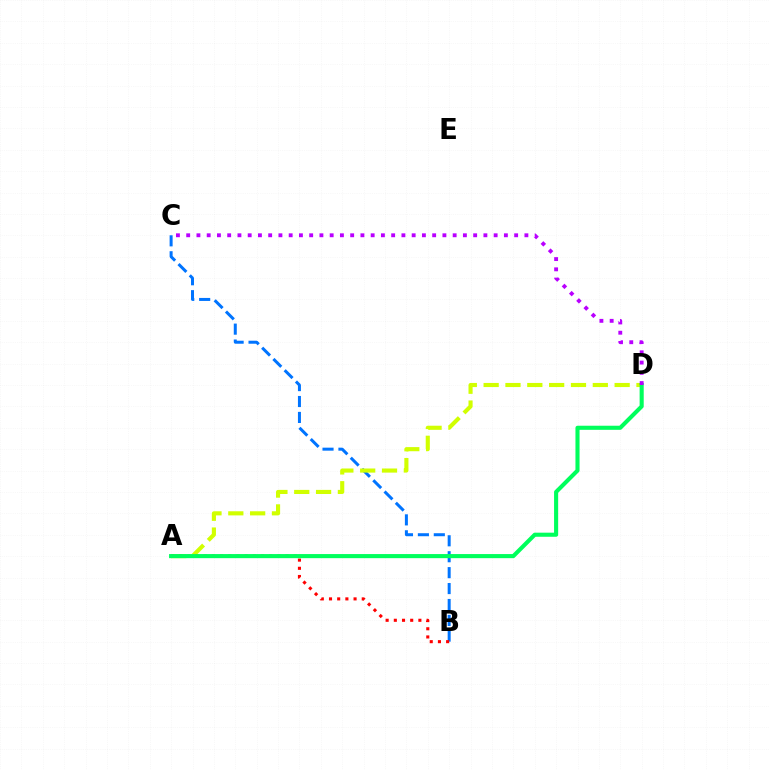{('B', 'C'): [{'color': '#0074ff', 'line_style': 'dashed', 'thickness': 2.16}], ('A', 'D'): [{'color': '#d1ff00', 'line_style': 'dashed', 'thickness': 2.97}, {'color': '#00ff5c', 'line_style': 'solid', 'thickness': 2.95}], ('A', 'B'): [{'color': '#ff0000', 'line_style': 'dotted', 'thickness': 2.22}], ('C', 'D'): [{'color': '#b900ff', 'line_style': 'dotted', 'thickness': 2.78}]}